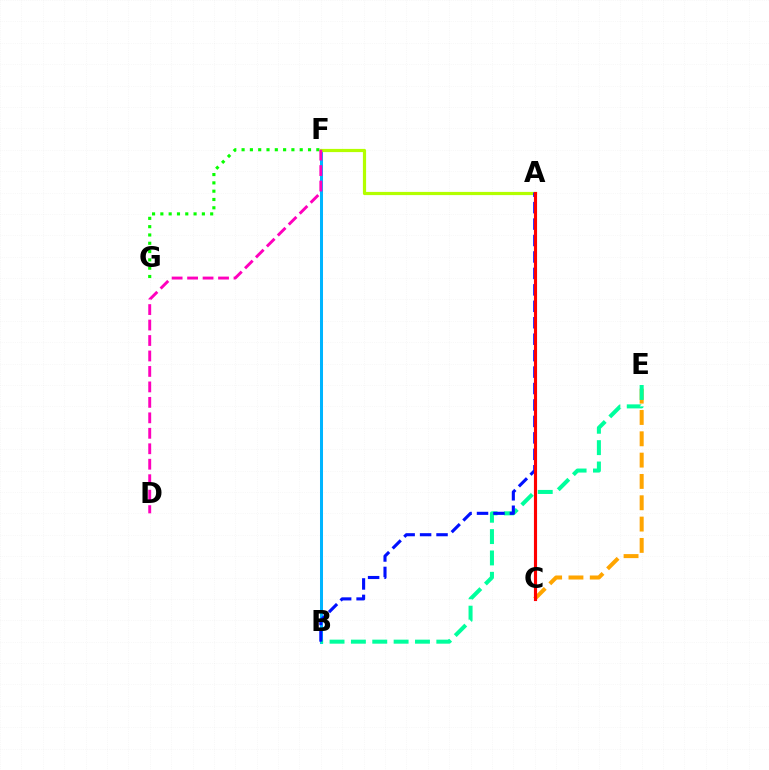{('B', 'F'): [{'color': '#00b5ff', 'line_style': 'solid', 'thickness': 2.17}], ('C', 'E'): [{'color': '#ffa500', 'line_style': 'dashed', 'thickness': 2.9}], ('A', 'F'): [{'color': '#b3ff00', 'line_style': 'solid', 'thickness': 2.3}], ('F', 'G'): [{'color': '#08ff00', 'line_style': 'dotted', 'thickness': 2.26}], ('D', 'F'): [{'color': '#ff00bd', 'line_style': 'dashed', 'thickness': 2.1}], ('B', 'E'): [{'color': '#00ff9d', 'line_style': 'dashed', 'thickness': 2.9}], ('A', 'B'): [{'color': '#0010ff', 'line_style': 'dashed', 'thickness': 2.23}], ('A', 'C'): [{'color': '#9b00ff', 'line_style': 'solid', 'thickness': 2.18}, {'color': '#ff0000', 'line_style': 'solid', 'thickness': 2.24}]}